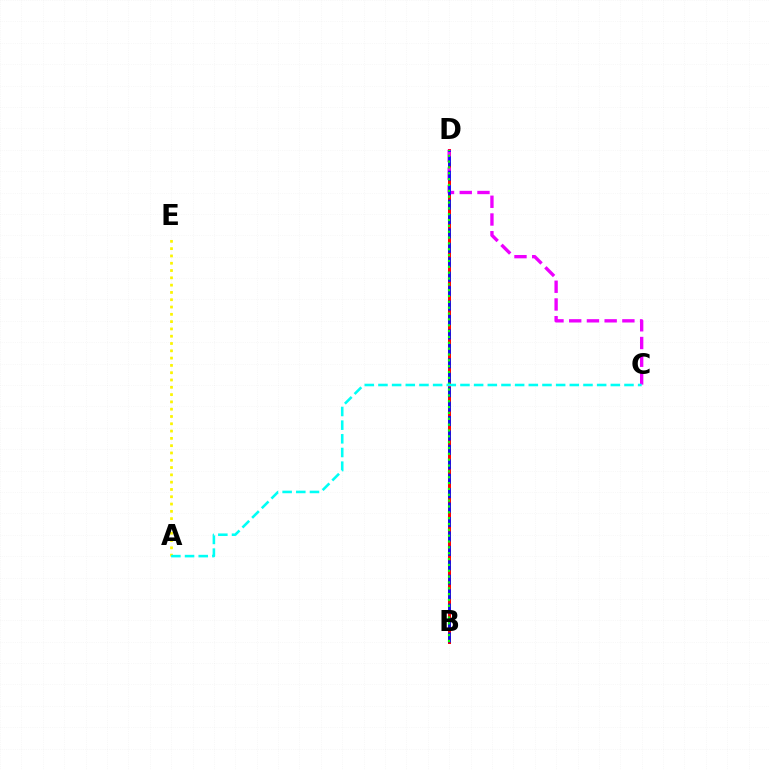{('B', 'D'): [{'color': '#ff0000', 'line_style': 'solid', 'thickness': 2.15}, {'color': '#0010ff', 'line_style': 'dashed', 'thickness': 1.96}, {'color': '#08ff00', 'line_style': 'dotted', 'thickness': 1.59}], ('A', 'E'): [{'color': '#fcf500', 'line_style': 'dotted', 'thickness': 1.98}], ('C', 'D'): [{'color': '#ee00ff', 'line_style': 'dashed', 'thickness': 2.41}], ('A', 'C'): [{'color': '#00fff6', 'line_style': 'dashed', 'thickness': 1.86}]}